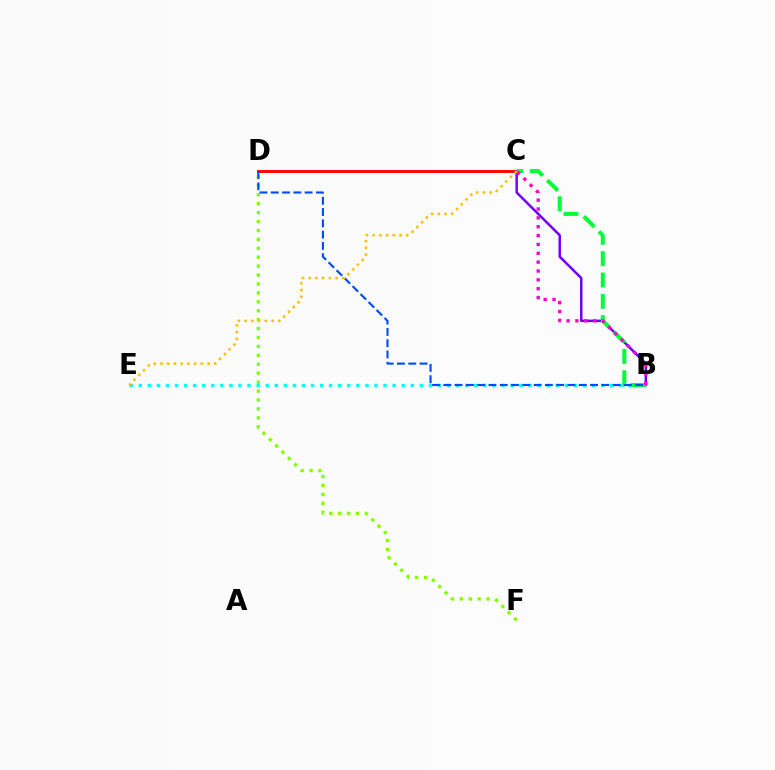{('C', 'D'): [{'color': '#ff0000', 'line_style': 'solid', 'thickness': 2.08}], ('B', 'C'): [{'color': '#7200ff', 'line_style': 'solid', 'thickness': 1.8}, {'color': '#00ff39', 'line_style': 'dashed', 'thickness': 2.9}, {'color': '#ff00cf', 'line_style': 'dotted', 'thickness': 2.41}], ('D', 'F'): [{'color': '#84ff00', 'line_style': 'dotted', 'thickness': 2.42}], ('B', 'E'): [{'color': '#00fff6', 'line_style': 'dotted', 'thickness': 2.46}], ('B', 'D'): [{'color': '#004bff', 'line_style': 'dashed', 'thickness': 1.53}], ('C', 'E'): [{'color': '#ffbd00', 'line_style': 'dotted', 'thickness': 1.83}]}